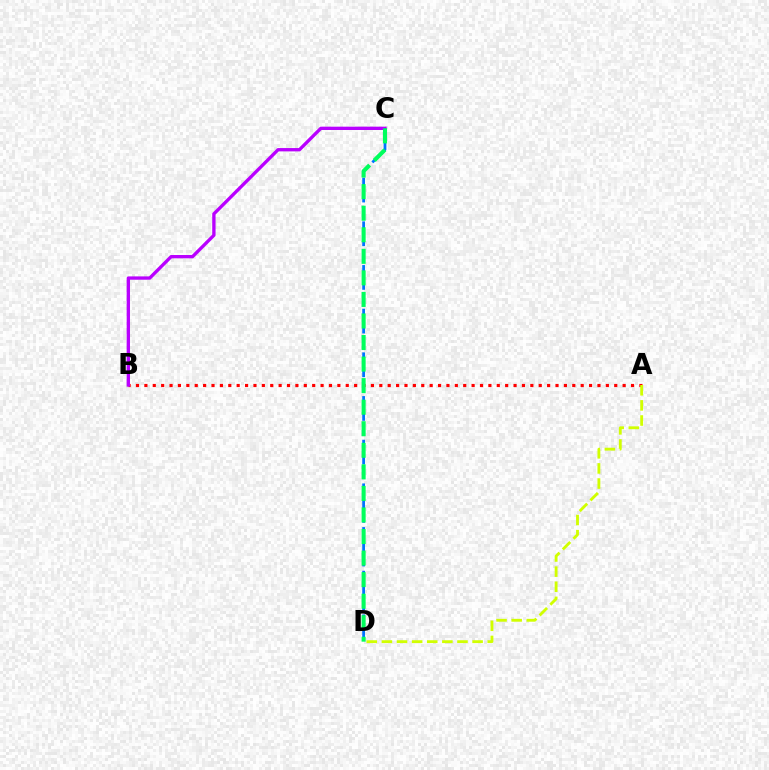{('A', 'B'): [{'color': '#ff0000', 'line_style': 'dotted', 'thickness': 2.28}], ('A', 'D'): [{'color': '#d1ff00', 'line_style': 'dashed', 'thickness': 2.05}], ('B', 'C'): [{'color': '#b900ff', 'line_style': 'solid', 'thickness': 2.39}], ('C', 'D'): [{'color': '#0074ff', 'line_style': 'dashed', 'thickness': 1.98}, {'color': '#00ff5c', 'line_style': 'dashed', 'thickness': 2.93}]}